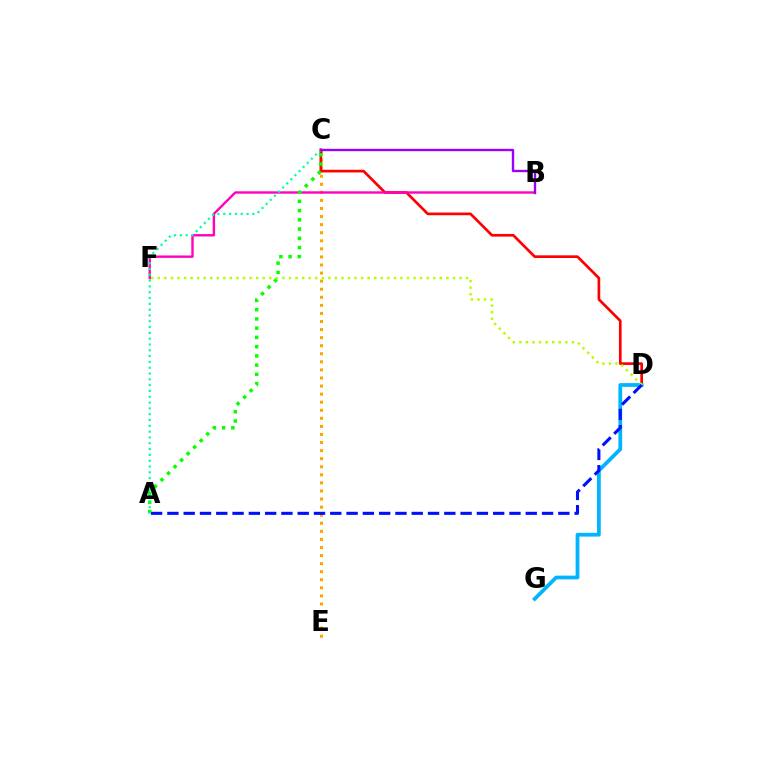{('C', 'E'): [{'color': '#ffa500', 'line_style': 'dotted', 'thickness': 2.19}], ('C', 'D'): [{'color': '#ff0000', 'line_style': 'solid', 'thickness': 1.92}], ('B', 'F'): [{'color': '#ff00bd', 'line_style': 'solid', 'thickness': 1.72}], ('D', 'G'): [{'color': '#00b5ff', 'line_style': 'solid', 'thickness': 2.71}], ('A', 'C'): [{'color': '#08ff00', 'line_style': 'dotted', 'thickness': 2.51}, {'color': '#00ff9d', 'line_style': 'dotted', 'thickness': 1.58}], ('D', 'F'): [{'color': '#b3ff00', 'line_style': 'dotted', 'thickness': 1.78}], ('A', 'D'): [{'color': '#0010ff', 'line_style': 'dashed', 'thickness': 2.21}], ('B', 'C'): [{'color': '#9b00ff', 'line_style': 'solid', 'thickness': 1.71}]}